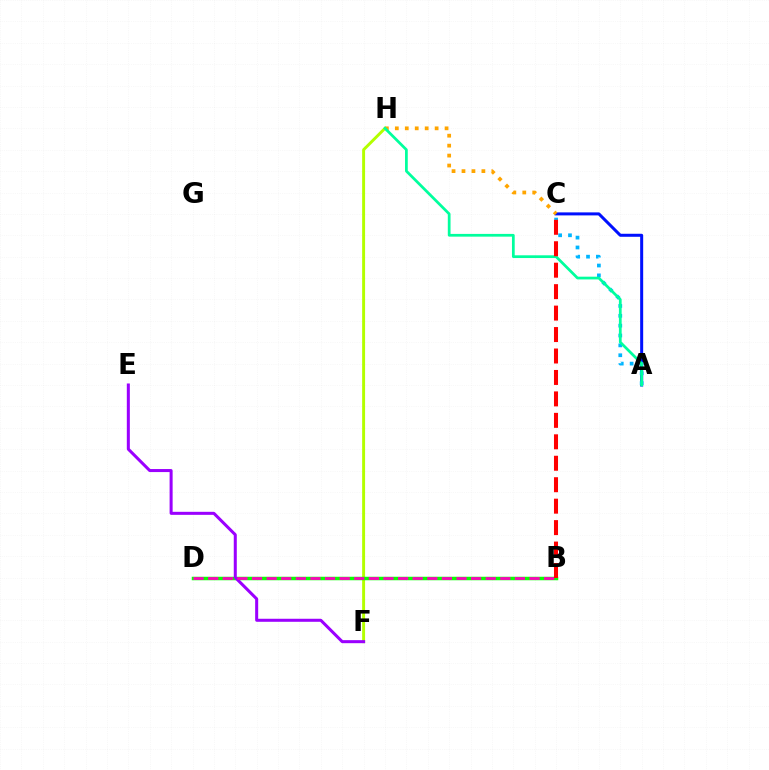{('A', 'C'): [{'color': '#0010ff', 'line_style': 'solid', 'thickness': 2.17}, {'color': '#00b5ff', 'line_style': 'dotted', 'thickness': 2.68}], ('F', 'H'): [{'color': '#b3ff00', 'line_style': 'solid', 'thickness': 2.11}], ('B', 'D'): [{'color': '#08ff00', 'line_style': 'solid', 'thickness': 2.52}, {'color': '#ff00bd', 'line_style': 'dashed', 'thickness': 1.98}], ('E', 'F'): [{'color': '#9b00ff', 'line_style': 'solid', 'thickness': 2.18}], ('C', 'H'): [{'color': '#ffa500', 'line_style': 'dotted', 'thickness': 2.7}], ('A', 'H'): [{'color': '#00ff9d', 'line_style': 'solid', 'thickness': 1.97}], ('B', 'C'): [{'color': '#ff0000', 'line_style': 'dashed', 'thickness': 2.91}]}